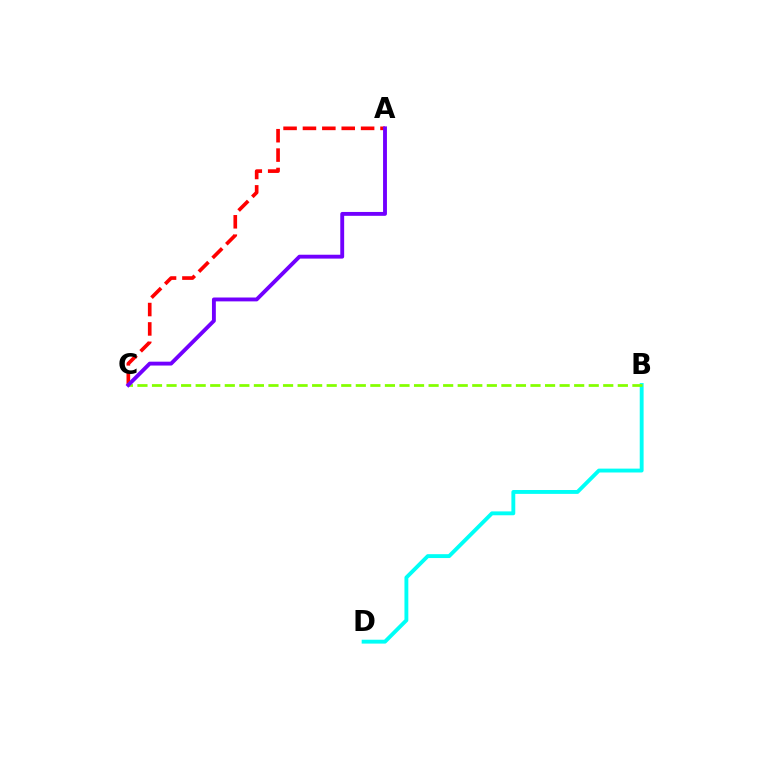{('B', 'D'): [{'color': '#00fff6', 'line_style': 'solid', 'thickness': 2.79}], ('A', 'C'): [{'color': '#ff0000', 'line_style': 'dashed', 'thickness': 2.63}, {'color': '#7200ff', 'line_style': 'solid', 'thickness': 2.79}], ('B', 'C'): [{'color': '#84ff00', 'line_style': 'dashed', 'thickness': 1.98}]}